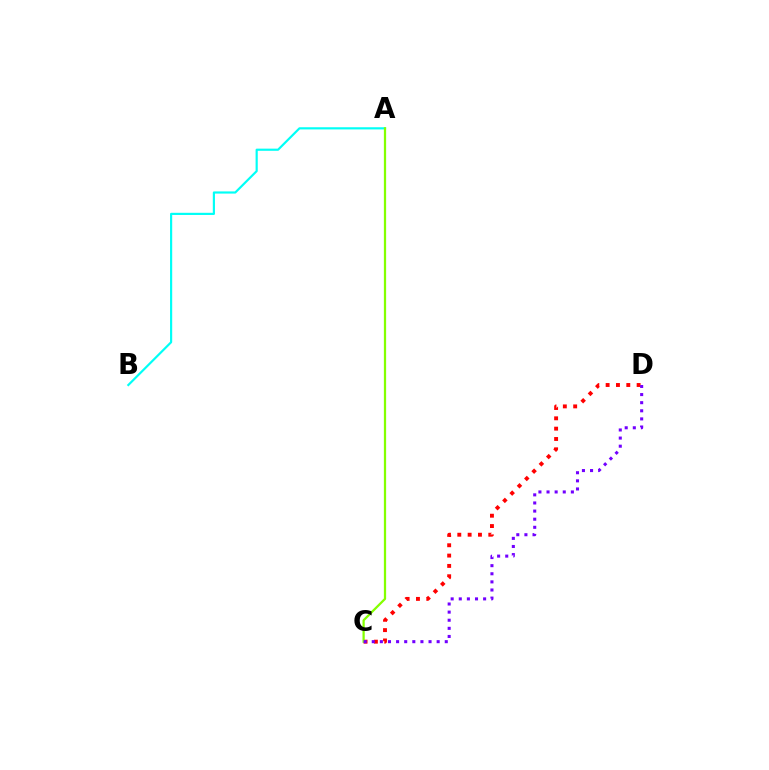{('C', 'D'): [{'color': '#ff0000', 'line_style': 'dotted', 'thickness': 2.81}, {'color': '#7200ff', 'line_style': 'dotted', 'thickness': 2.2}], ('A', 'B'): [{'color': '#00fff6', 'line_style': 'solid', 'thickness': 1.56}], ('A', 'C'): [{'color': '#84ff00', 'line_style': 'solid', 'thickness': 1.62}]}